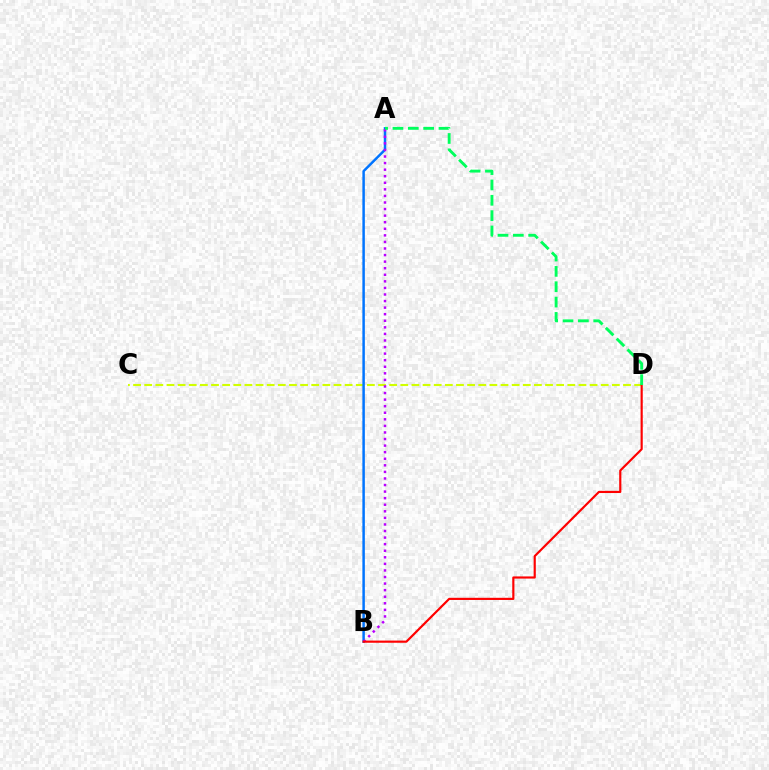{('C', 'D'): [{'color': '#d1ff00', 'line_style': 'dashed', 'thickness': 1.51}], ('A', 'B'): [{'color': '#0074ff', 'line_style': 'solid', 'thickness': 1.78}, {'color': '#b900ff', 'line_style': 'dotted', 'thickness': 1.79}], ('B', 'D'): [{'color': '#ff0000', 'line_style': 'solid', 'thickness': 1.56}], ('A', 'D'): [{'color': '#00ff5c', 'line_style': 'dashed', 'thickness': 2.08}]}